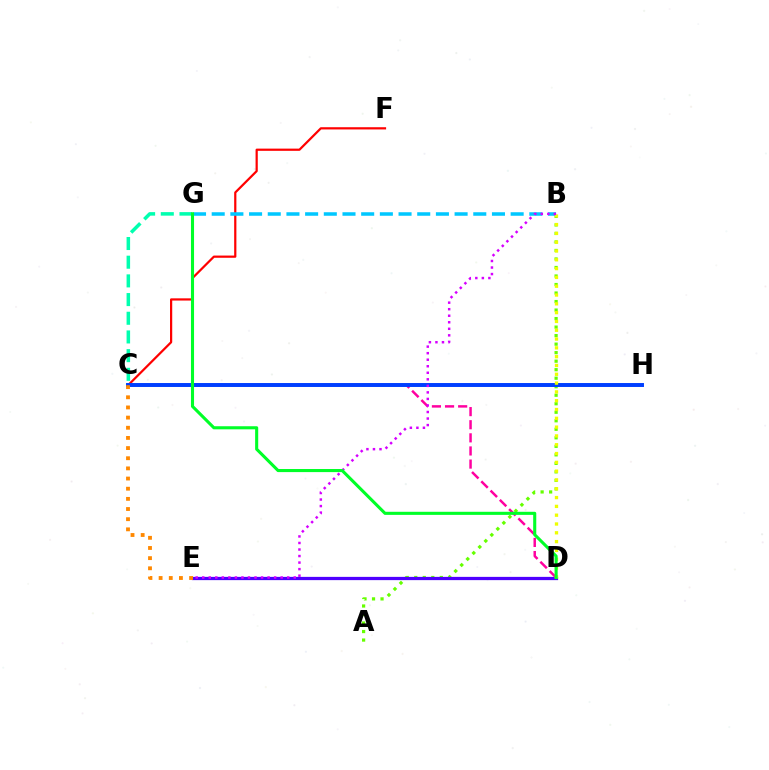{('C', 'F'): [{'color': '#ff0000', 'line_style': 'solid', 'thickness': 1.6}], ('A', 'B'): [{'color': '#66ff00', 'line_style': 'dotted', 'thickness': 2.31}], ('D', 'E'): [{'color': '#4f00ff', 'line_style': 'solid', 'thickness': 2.34}], ('C', 'G'): [{'color': '#00ffaf', 'line_style': 'dashed', 'thickness': 2.54}], ('C', 'D'): [{'color': '#ff00a0', 'line_style': 'dashed', 'thickness': 1.78}], ('C', 'H'): [{'color': '#003fff', 'line_style': 'solid', 'thickness': 2.84}], ('B', 'G'): [{'color': '#00c7ff', 'line_style': 'dashed', 'thickness': 2.54}], ('B', 'D'): [{'color': '#eeff00', 'line_style': 'dotted', 'thickness': 2.39}], ('B', 'E'): [{'color': '#d600ff', 'line_style': 'dotted', 'thickness': 1.78}], ('D', 'G'): [{'color': '#00ff27', 'line_style': 'solid', 'thickness': 2.22}], ('C', 'E'): [{'color': '#ff8800', 'line_style': 'dotted', 'thickness': 2.76}]}